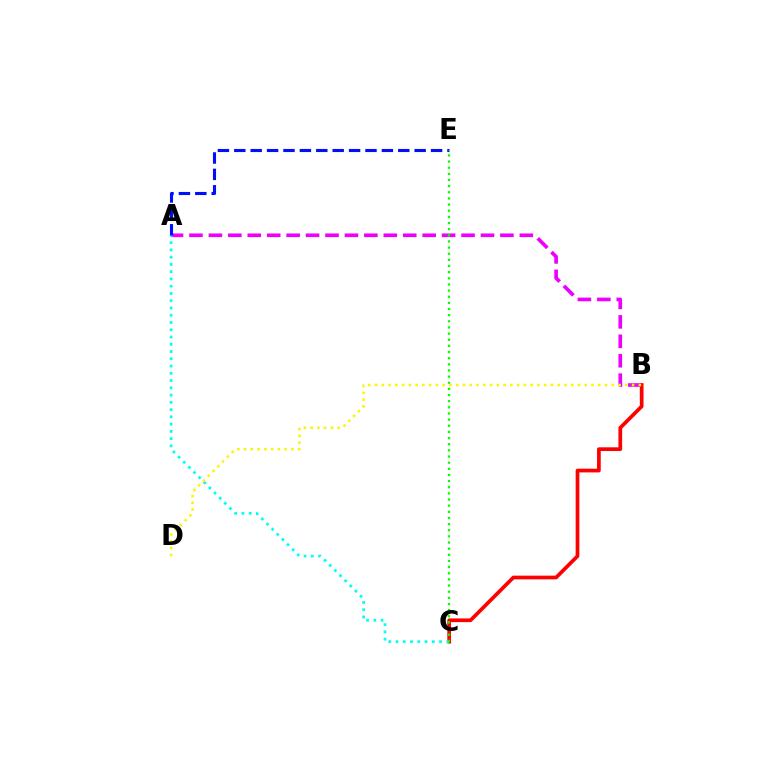{('A', 'B'): [{'color': '#ee00ff', 'line_style': 'dashed', 'thickness': 2.64}], ('B', 'C'): [{'color': '#ff0000', 'line_style': 'solid', 'thickness': 2.67}], ('A', 'C'): [{'color': '#00fff6', 'line_style': 'dotted', 'thickness': 1.97}], ('A', 'E'): [{'color': '#0010ff', 'line_style': 'dashed', 'thickness': 2.23}], ('C', 'E'): [{'color': '#08ff00', 'line_style': 'dotted', 'thickness': 1.67}], ('B', 'D'): [{'color': '#fcf500', 'line_style': 'dotted', 'thickness': 1.84}]}